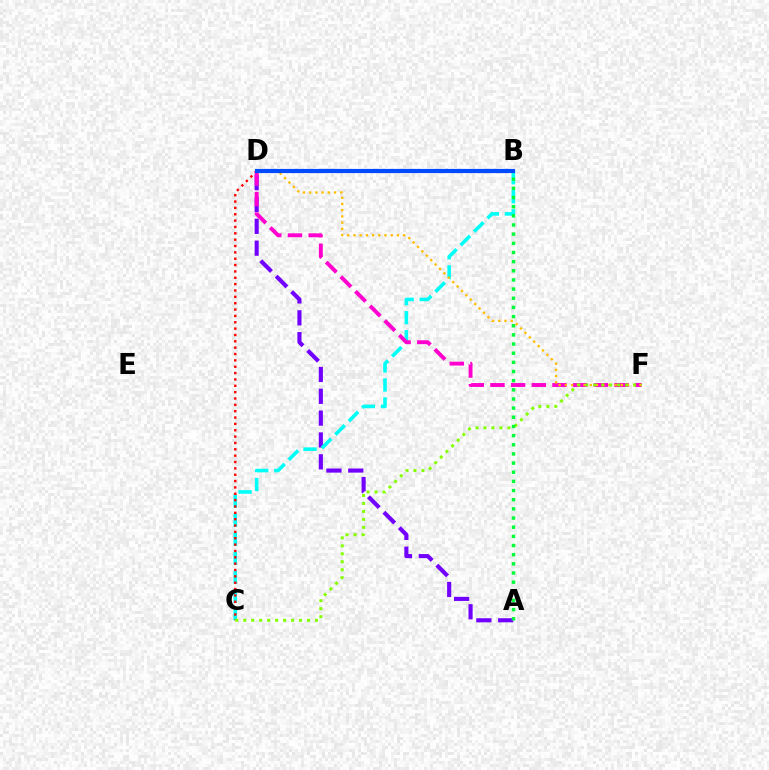{('A', 'D'): [{'color': '#7200ff', 'line_style': 'dashed', 'thickness': 2.97}], ('B', 'C'): [{'color': '#00fff6', 'line_style': 'dashed', 'thickness': 2.58}], ('C', 'D'): [{'color': '#ff0000', 'line_style': 'dotted', 'thickness': 1.73}], ('D', 'F'): [{'color': '#ff00cf', 'line_style': 'dashed', 'thickness': 2.81}, {'color': '#ffbd00', 'line_style': 'dotted', 'thickness': 1.69}], ('C', 'F'): [{'color': '#84ff00', 'line_style': 'dotted', 'thickness': 2.17}], ('A', 'B'): [{'color': '#00ff39', 'line_style': 'dotted', 'thickness': 2.49}], ('B', 'D'): [{'color': '#004bff', 'line_style': 'solid', 'thickness': 3.0}]}